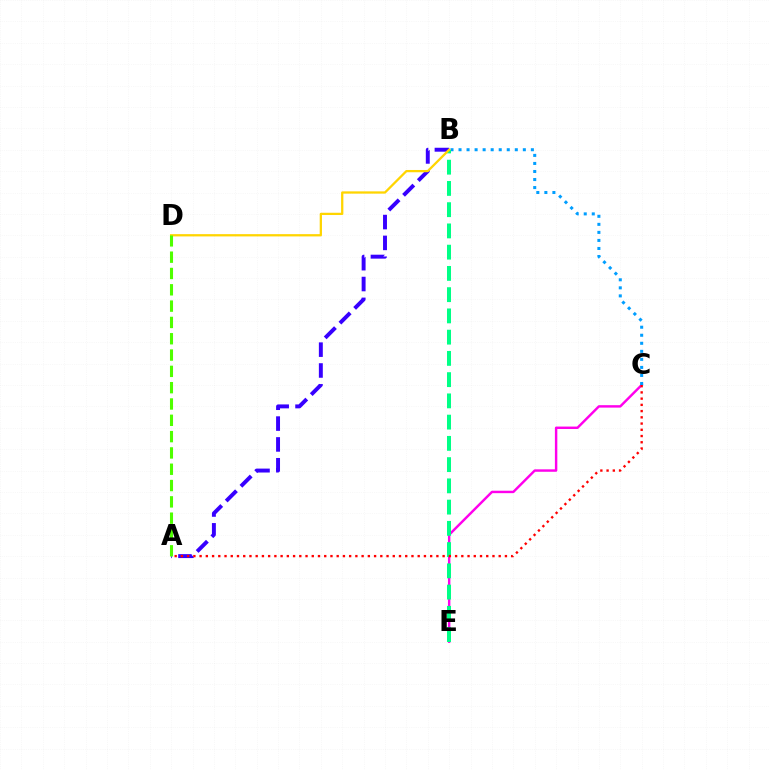{('C', 'E'): [{'color': '#ff00ed', 'line_style': 'solid', 'thickness': 1.76}], ('B', 'C'): [{'color': '#009eff', 'line_style': 'dotted', 'thickness': 2.18}], ('A', 'B'): [{'color': '#3700ff', 'line_style': 'dashed', 'thickness': 2.83}], ('B', 'E'): [{'color': '#00ff86', 'line_style': 'dashed', 'thickness': 2.89}], ('A', 'C'): [{'color': '#ff0000', 'line_style': 'dotted', 'thickness': 1.69}], ('B', 'D'): [{'color': '#ffd500', 'line_style': 'solid', 'thickness': 1.63}], ('A', 'D'): [{'color': '#4fff00', 'line_style': 'dashed', 'thickness': 2.22}]}